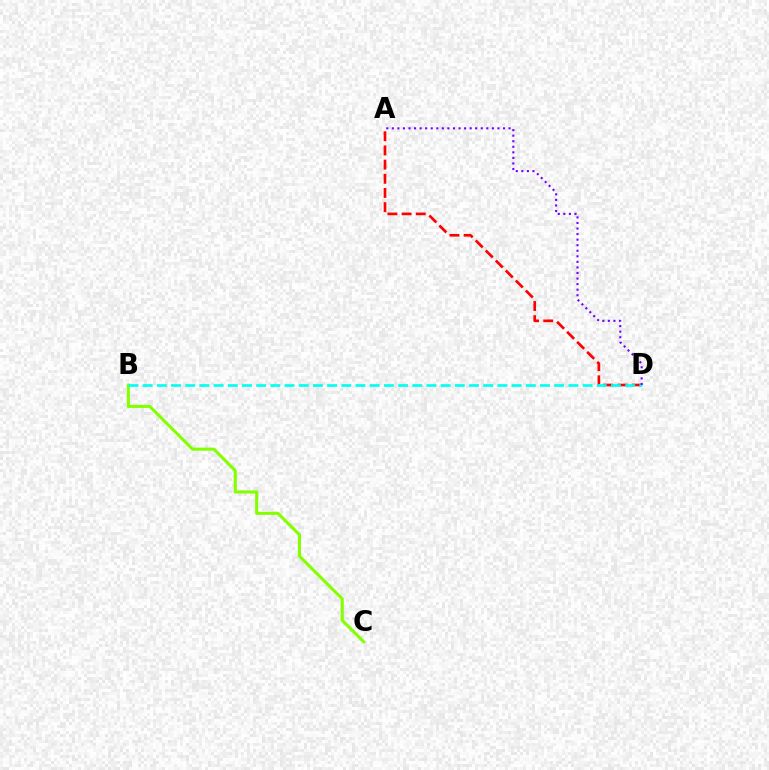{('A', 'D'): [{'color': '#ff0000', 'line_style': 'dashed', 'thickness': 1.93}, {'color': '#7200ff', 'line_style': 'dotted', 'thickness': 1.51}], ('B', 'C'): [{'color': '#84ff00', 'line_style': 'solid', 'thickness': 2.21}], ('B', 'D'): [{'color': '#00fff6', 'line_style': 'dashed', 'thickness': 1.93}]}